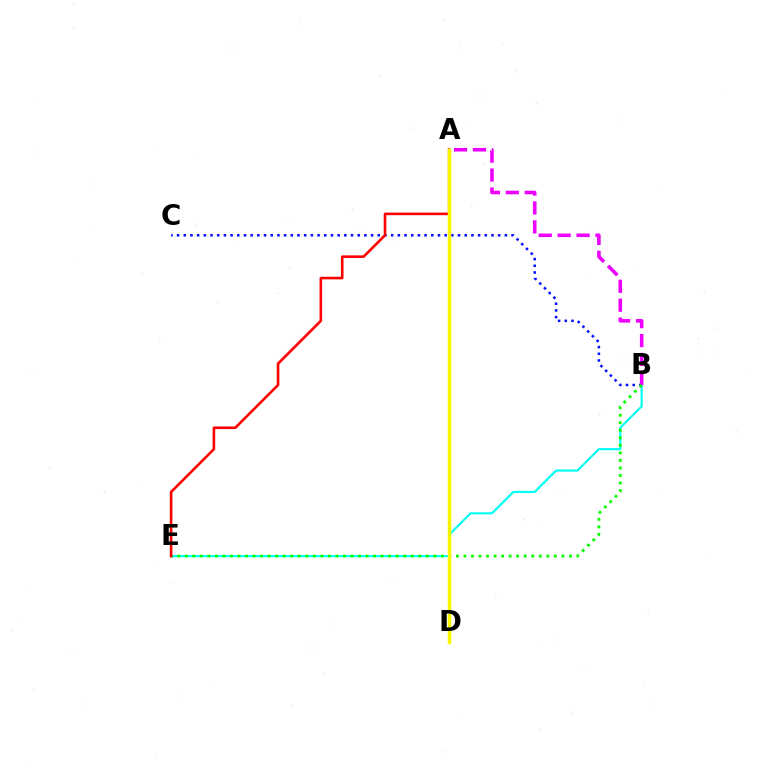{('B', 'E'): [{'color': '#00fff6', 'line_style': 'solid', 'thickness': 1.53}, {'color': '#08ff00', 'line_style': 'dotted', 'thickness': 2.05}], ('B', 'C'): [{'color': '#0010ff', 'line_style': 'dotted', 'thickness': 1.82}], ('A', 'B'): [{'color': '#ee00ff', 'line_style': 'dashed', 'thickness': 2.57}], ('A', 'E'): [{'color': '#ff0000', 'line_style': 'solid', 'thickness': 1.87}], ('A', 'D'): [{'color': '#fcf500', 'line_style': 'solid', 'thickness': 2.49}]}